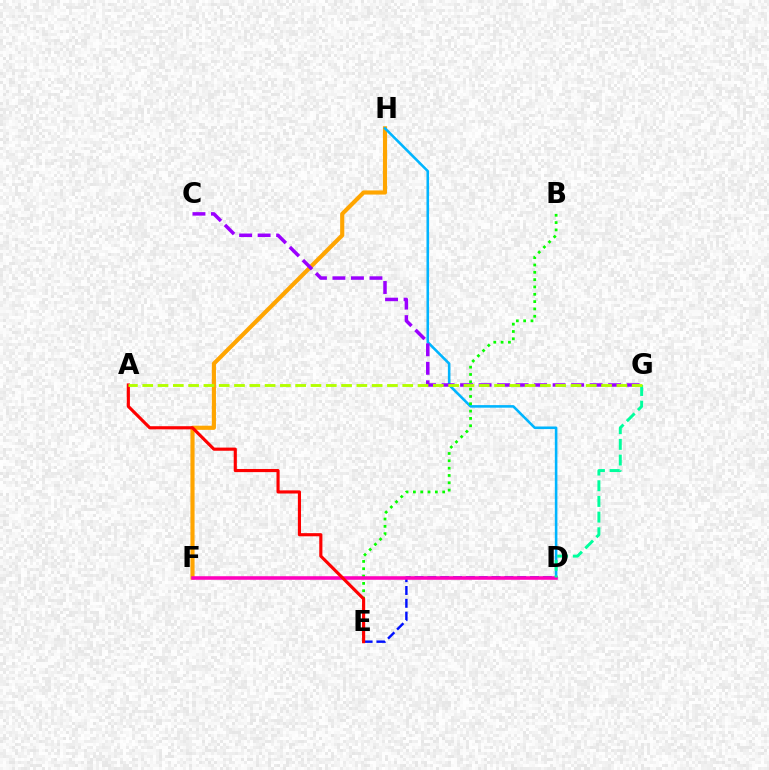{('F', 'H'): [{'color': '#ffa500', 'line_style': 'solid', 'thickness': 2.98}], ('D', 'H'): [{'color': '#00b5ff', 'line_style': 'solid', 'thickness': 1.85}], ('D', 'E'): [{'color': '#0010ff', 'line_style': 'dashed', 'thickness': 1.74}], ('C', 'G'): [{'color': '#9b00ff', 'line_style': 'dashed', 'thickness': 2.51}], ('B', 'E'): [{'color': '#08ff00', 'line_style': 'dotted', 'thickness': 1.99}], ('D', 'F'): [{'color': '#ff00bd', 'line_style': 'solid', 'thickness': 2.56}], ('D', 'G'): [{'color': '#00ff9d', 'line_style': 'dashed', 'thickness': 2.13}], ('A', 'E'): [{'color': '#ff0000', 'line_style': 'solid', 'thickness': 2.26}], ('A', 'G'): [{'color': '#b3ff00', 'line_style': 'dashed', 'thickness': 2.08}]}